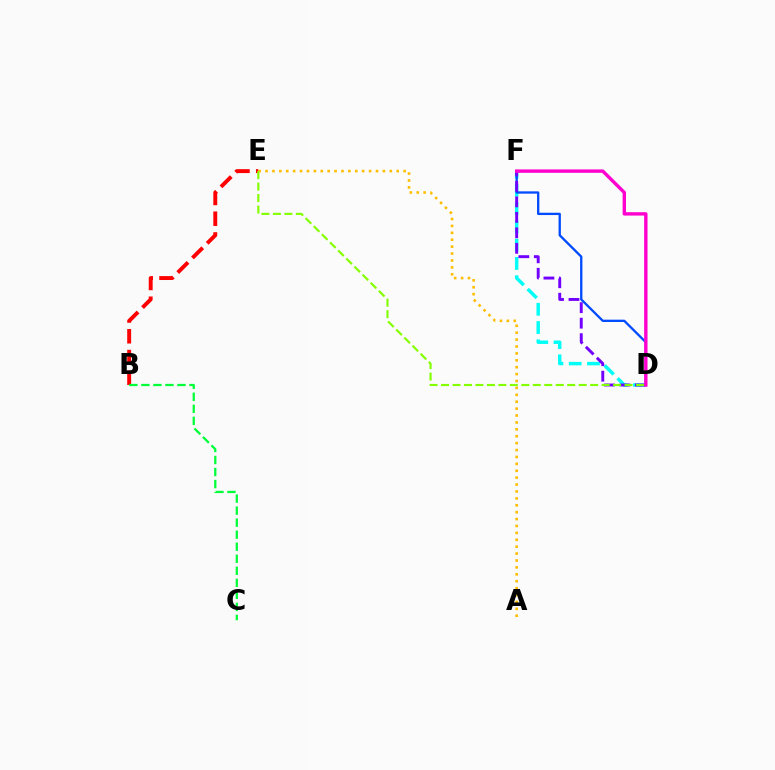{('D', 'F'): [{'color': '#00fff6', 'line_style': 'dashed', 'thickness': 2.48}, {'color': '#004bff', 'line_style': 'solid', 'thickness': 1.67}, {'color': '#7200ff', 'line_style': 'dashed', 'thickness': 2.1}, {'color': '#ff00cf', 'line_style': 'solid', 'thickness': 2.44}], ('B', 'E'): [{'color': '#ff0000', 'line_style': 'dashed', 'thickness': 2.82}], ('A', 'E'): [{'color': '#ffbd00', 'line_style': 'dotted', 'thickness': 1.88}], ('D', 'E'): [{'color': '#84ff00', 'line_style': 'dashed', 'thickness': 1.56}], ('B', 'C'): [{'color': '#00ff39', 'line_style': 'dashed', 'thickness': 1.63}]}